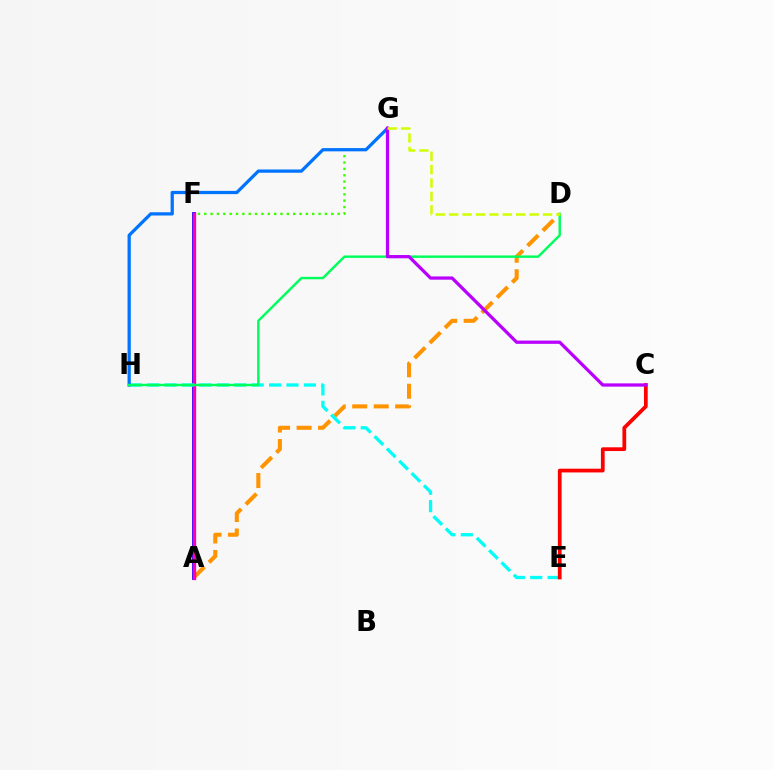{('A', 'D'): [{'color': '#ff9400', 'line_style': 'dashed', 'thickness': 2.92}], ('A', 'F'): [{'color': '#2500ff', 'line_style': 'solid', 'thickness': 2.74}, {'color': '#ff00ac', 'line_style': 'solid', 'thickness': 2.38}], ('E', 'H'): [{'color': '#00fff6', 'line_style': 'dashed', 'thickness': 2.37}], ('F', 'G'): [{'color': '#3dff00', 'line_style': 'dotted', 'thickness': 1.73}], ('C', 'E'): [{'color': '#ff0000', 'line_style': 'solid', 'thickness': 2.7}], ('G', 'H'): [{'color': '#0074ff', 'line_style': 'solid', 'thickness': 2.34}], ('D', 'H'): [{'color': '#00ff5c', 'line_style': 'solid', 'thickness': 1.76}], ('C', 'G'): [{'color': '#b900ff', 'line_style': 'solid', 'thickness': 2.34}], ('D', 'G'): [{'color': '#d1ff00', 'line_style': 'dashed', 'thickness': 1.82}]}